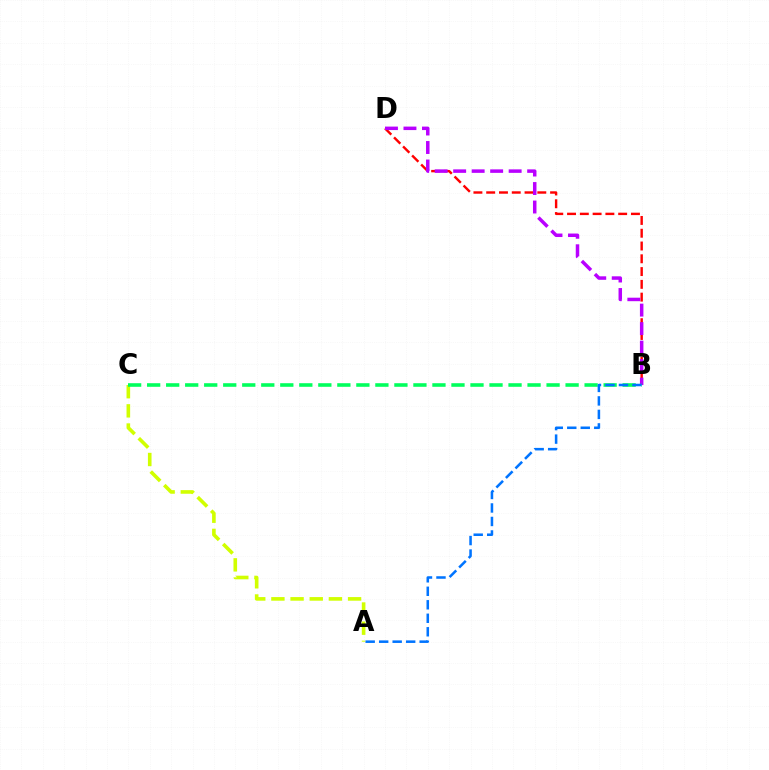{('A', 'C'): [{'color': '#d1ff00', 'line_style': 'dashed', 'thickness': 2.6}], ('B', 'D'): [{'color': '#ff0000', 'line_style': 'dashed', 'thickness': 1.74}, {'color': '#b900ff', 'line_style': 'dashed', 'thickness': 2.51}], ('B', 'C'): [{'color': '#00ff5c', 'line_style': 'dashed', 'thickness': 2.58}], ('A', 'B'): [{'color': '#0074ff', 'line_style': 'dashed', 'thickness': 1.83}]}